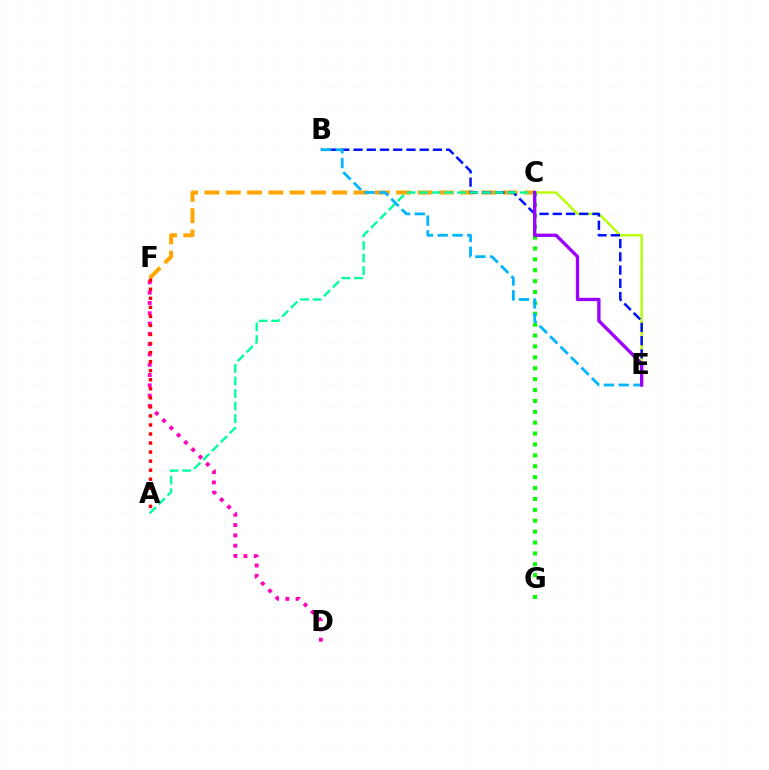{('C', 'E'): [{'color': '#b3ff00', 'line_style': 'solid', 'thickness': 1.69}, {'color': '#9b00ff', 'line_style': 'solid', 'thickness': 2.39}], ('C', 'G'): [{'color': '#08ff00', 'line_style': 'dotted', 'thickness': 2.96}], ('C', 'F'): [{'color': '#ffa500', 'line_style': 'dashed', 'thickness': 2.89}], ('B', 'E'): [{'color': '#0010ff', 'line_style': 'dashed', 'thickness': 1.8}, {'color': '#00b5ff', 'line_style': 'dashed', 'thickness': 2.01}], ('A', 'C'): [{'color': '#00ff9d', 'line_style': 'dashed', 'thickness': 1.71}], ('D', 'F'): [{'color': '#ff00bd', 'line_style': 'dotted', 'thickness': 2.8}], ('A', 'F'): [{'color': '#ff0000', 'line_style': 'dotted', 'thickness': 2.46}]}